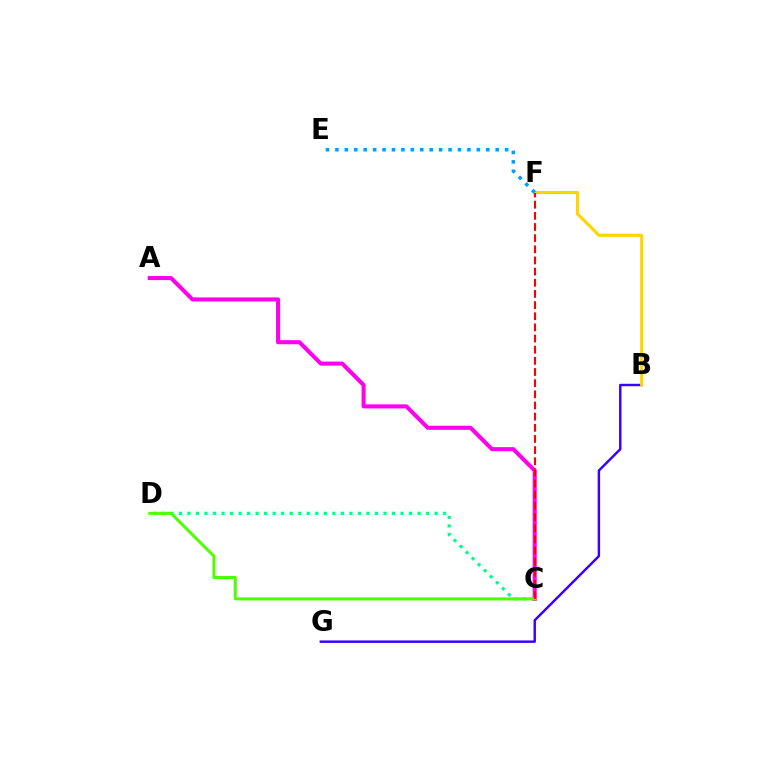{('C', 'D'): [{'color': '#00ff86', 'line_style': 'dotted', 'thickness': 2.32}, {'color': '#4fff00', 'line_style': 'solid', 'thickness': 2.16}], ('B', 'G'): [{'color': '#3700ff', 'line_style': 'solid', 'thickness': 1.75}], ('A', 'C'): [{'color': '#ff00ed', 'line_style': 'solid', 'thickness': 2.92}], ('B', 'F'): [{'color': '#ffd500', 'line_style': 'solid', 'thickness': 2.25}], ('E', 'F'): [{'color': '#009eff', 'line_style': 'dotted', 'thickness': 2.56}], ('C', 'F'): [{'color': '#ff0000', 'line_style': 'dashed', 'thickness': 1.52}]}